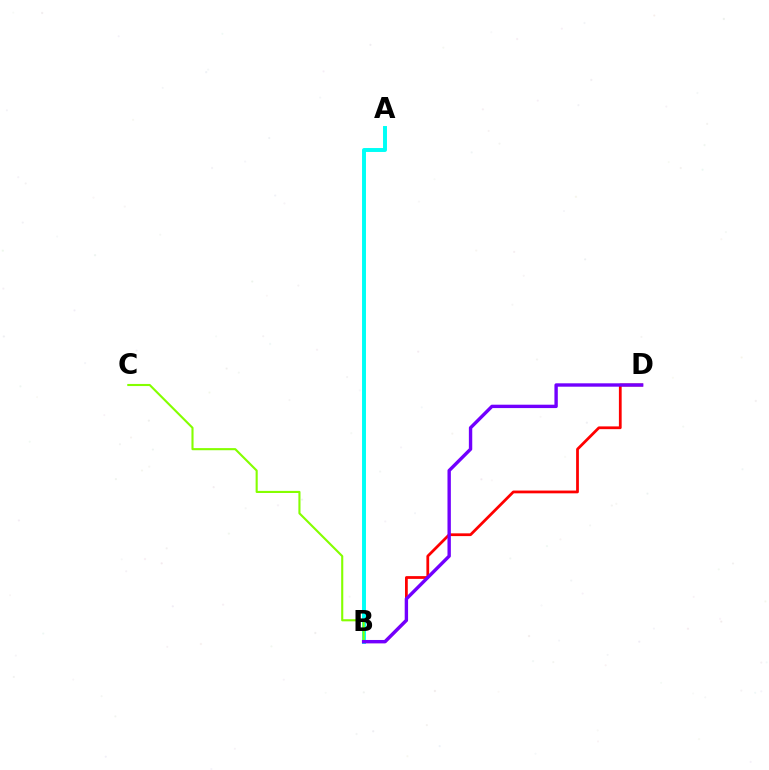{('A', 'B'): [{'color': '#00fff6', 'line_style': 'solid', 'thickness': 2.84}], ('B', 'C'): [{'color': '#84ff00', 'line_style': 'solid', 'thickness': 1.52}], ('B', 'D'): [{'color': '#ff0000', 'line_style': 'solid', 'thickness': 1.99}, {'color': '#7200ff', 'line_style': 'solid', 'thickness': 2.44}]}